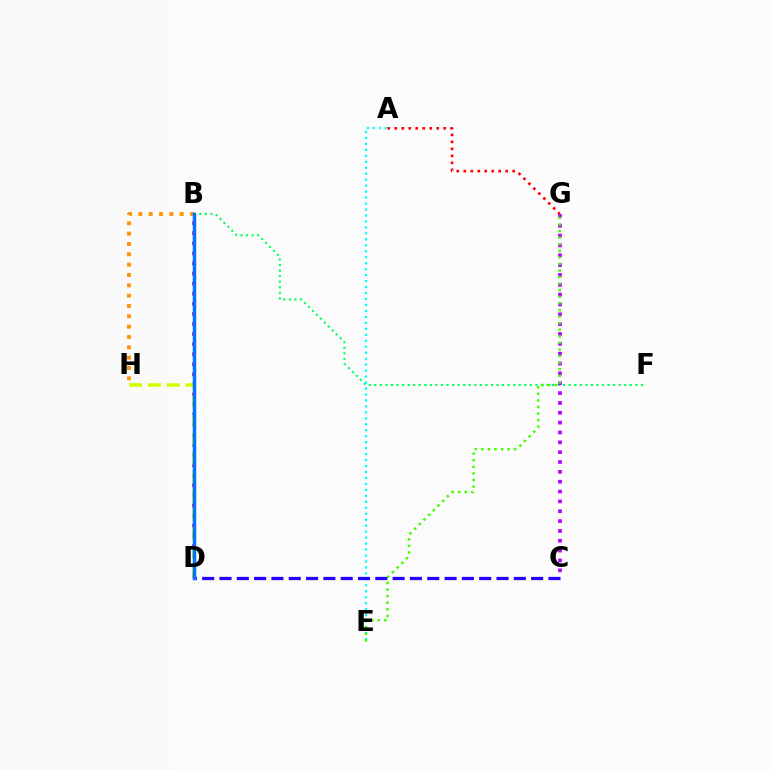{('B', 'F'): [{'color': '#00ff5c', 'line_style': 'dotted', 'thickness': 1.51}], ('B', 'D'): [{'color': '#ff00ac', 'line_style': 'dotted', 'thickness': 2.74}, {'color': '#0074ff', 'line_style': 'solid', 'thickness': 2.51}], ('C', 'G'): [{'color': '#b900ff', 'line_style': 'dotted', 'thickness': 2.68}], ('A', 'E'): [{'color': '#00fff6', 'line_style': 'dotted', 'thickness': 1.62}], ('A', 'G'): [{'color': '#ff0000', 'line_style': 'dotted', 'thickness': 1.9}], ('D', 'H'): [{'color': '#d1ff00', 'line_style': 'dashed', 'thickness': 2.55}], ('E', 'G'): [{'color': '#3dff00', 'line_style': 'dotted', 'thickness': 1.79}], ('B', 'H'): [{'color': '#ff9400', 'line_style': 'dotted', 'thickness': 2.81}], ('C', 'D'): [{'color': '#2500ff', 'line_style': 'dashed', 'thickness': 2.35}]}